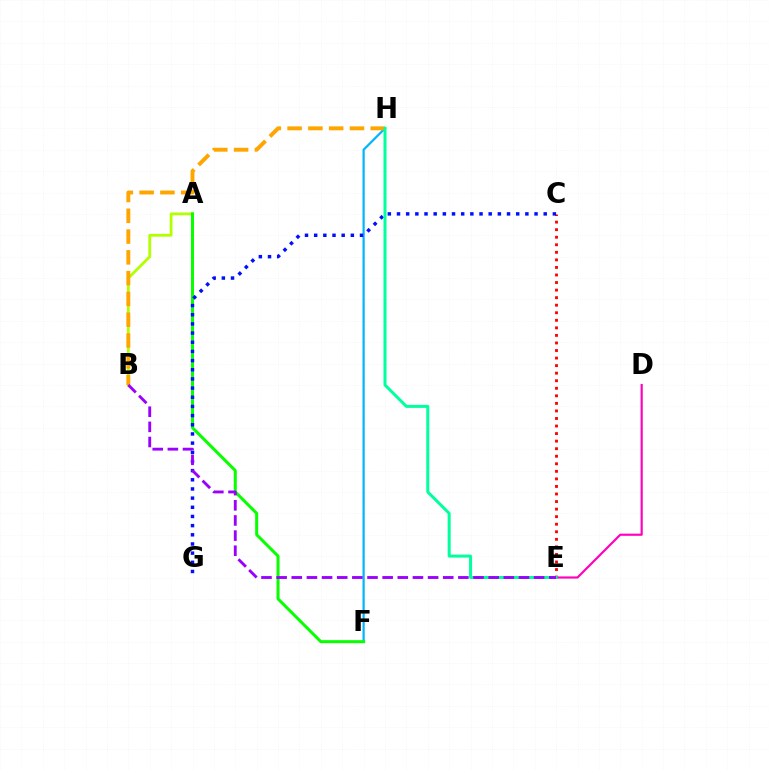{('C', 'E'): [{'color': '#ff0000', 'line_style': 'dotted', 'thickness': 2.05}], ('A', 'B'): [{'color': '#b3ff00', 'line_style': 'solid', 'thickness': 2.01}], ('F', 'H'): [{'color': '#00b5ff', 'line_style': 'solid', 'thickness': 1.58}], ('B', 'H'): [{'color': '#ffa500', 'line_style': 'dashed', 'thickness': 2.82}], ('A', 'F'): [{'color': '#08ff00', 'line_style': 'solid', 'thickness': 2.17}], ('D', 'E'): [{'color': '#ff00bd', 'line_style': 'solid', 'thickness': 1.55}], ('C', 'G'): [{'color': '#0010ff', 'line_style': 'dotted', 'thickness': 2.49}], ('E', 'H'): [{'color': '#00ff9d', 'line_style': 'solid', 'thickness': 2.16}], ('B', 'E'): [{'color': '#9b00ff', 'line_style': 'dashed', 'thickness': 2.06}]}